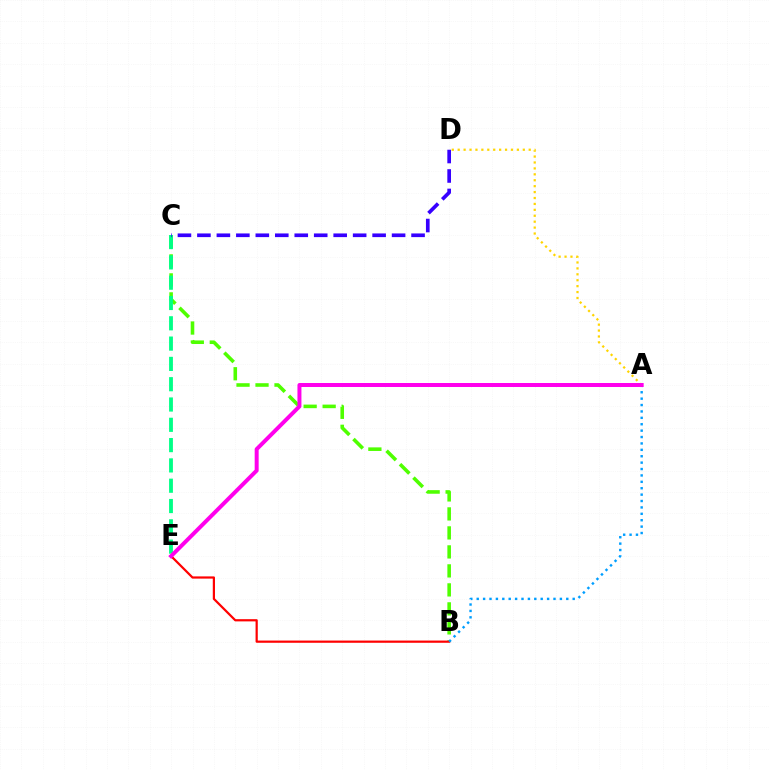{('B', 'C'): [{'color': '#4fff00', 'line_style': 'dashed', 'thickness': 2.58}], ('B', 'E'): [{'color': '#ff0000', 'line_style': 'solid', 'thickness': 1.59}], ('A', 'D'): [{'color': '#ffd500', 'line_style': 'dotted', 'thickness': 1.61}], ('A', 'B'): [{'color': '#009eff', 'line_style': 'dotted', 'thickness': 1.74}], ('C', 'E'): [{'color': '#00ff86', 'line_style': 'dashed', 'thickness': 2.76}], ('C', 'D'): [{'color': '#3700ff', 'line_style': 'dashed', 'thickness': 2.64}], ('A', 'E'): [{'color': '#ff00ed', 'line_style': 'solid', 'thickness': 2.87}]}